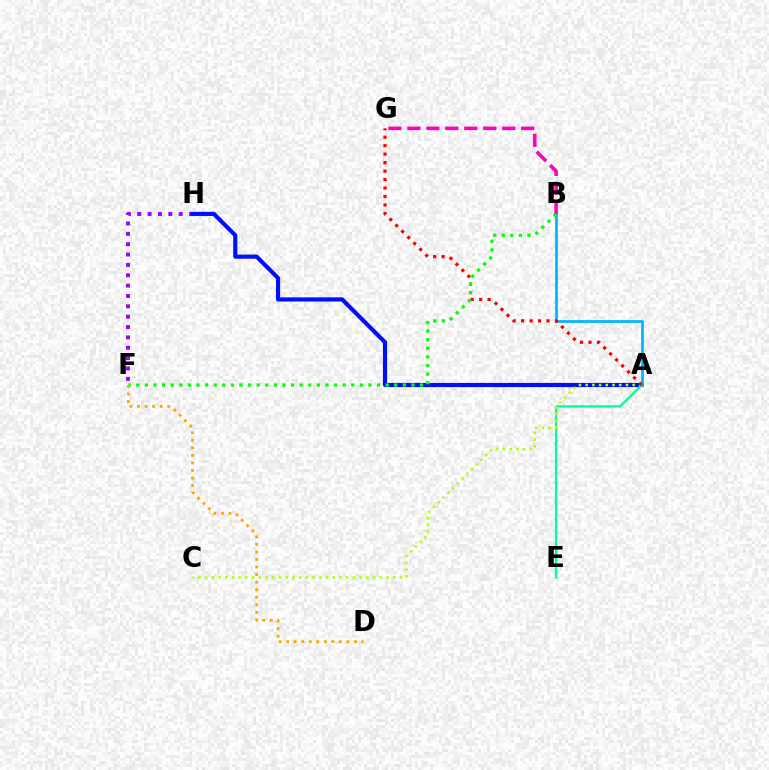{('F', 'H'): [{'color': '#9b00ff', 'line_style': 'dotted', 'thickness': 2.81}], ('A', 'H'): [{'color': '#0010ff', 'line_style': 'solid', 'thickness': 2.99}], ('A', 'E'): [{'color': '#00ff9d', 'line_style': 'solid', 'thickness': 1.7}], ('A', 'C'): [{'color': '#b3ff00', 'line_style': 'dotted', 'thickness': 1.82}], ('A', 'B'): [{'color': '#00b5ff', 'line_style': 'solid', 'thickness': 1.96}], ('A', 'G'): [{'color': '#ff0000', 'line_style': 'dotted', 'thickness': 2.3}], ('B', 'F'): [{'color': '#08ff00', 'line_style': 'dotted', 'thickness': 2.34}], ('D', 'F'): [{'color': '#ffa500', 'line_style': 'dotted', 'thickness': 2.05}], ('B', 'G'): [{'color': '#ff00bd', 'line_style': 'dashed', 'thickness': 2.58}]}